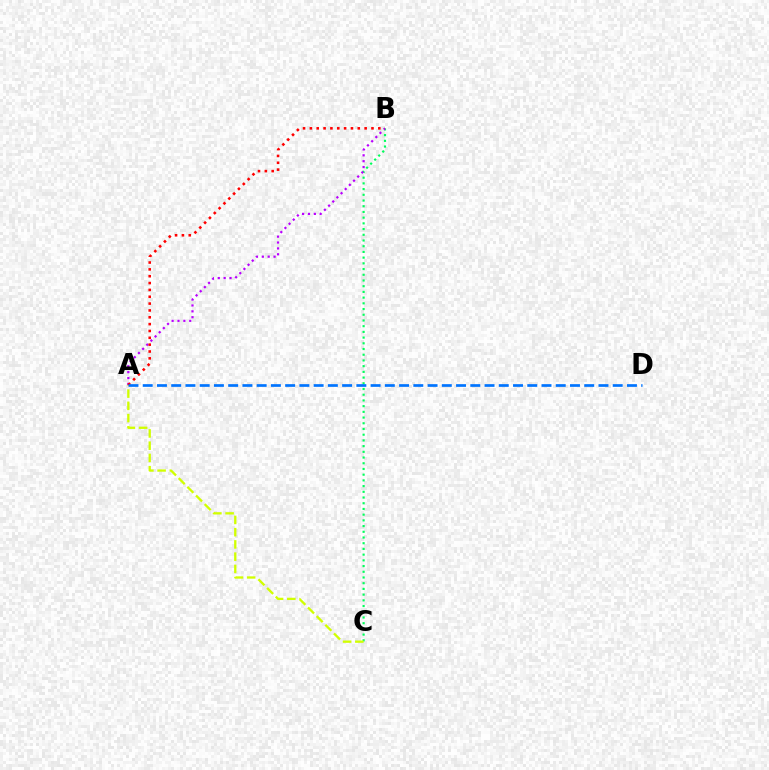{('B', 'C'): [{'color': '#00ff5c', 'line_style': 'dotted', 'thickness': 1.55}], ('A', 'C'): [{'color': '#d1ff00', 'line_style': 'dashed', 'thickness': 1.66}], ('A', 'B'): [{'color': '#b900ff', 'line_style': 'dotted', 'thickness': 1.6}, {'color': '#ff0000', 'line_style': 'dotted', 'thickness': 1.86}], ('A', 'D'): [{'color': '#0074ff', 'line_style': 'dashed', 'thickness': 1.93}]}